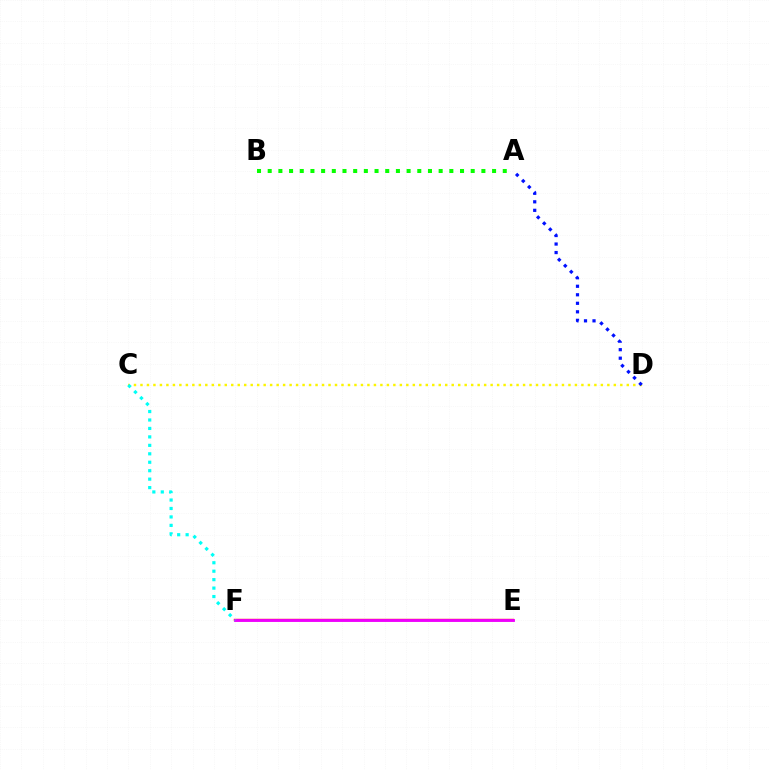{('E', 'F'): [{'color': '#ff0000', 'line_style': 'solid', 'thickness': 1.72}, {'color': '#ee00ff', 'line_style': 'solid', 'thickness': 2.05}], ('A', 'B'): [{'color': '#08ff00', 'line_style': 'dotted', 'thickness': 2.9}], ('C', 'D'): [{'color': '#fcf500', 'line_style': 'dotted', 'thickness': 1.76}], ('A', 'D'): [{'color': '#0010ff', 'line_style': 'dotted', 'thickness': 2.31}], ('C', 'F'): [{'color': '#00fff6', 'line_style': 'dotted', 'thickness': 2.3}]}